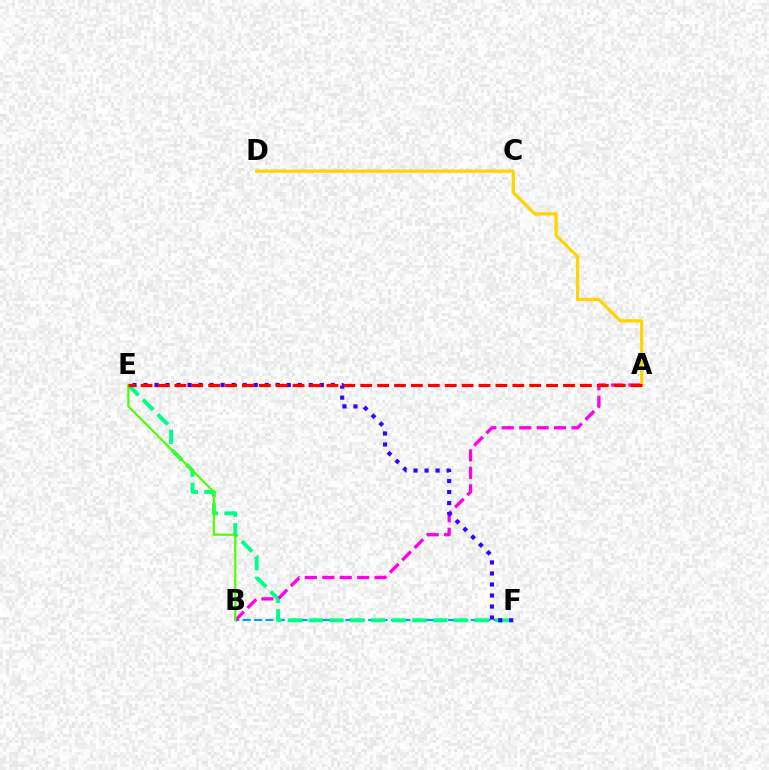{('B', 'F'): [{'color': '#009eff', 'line_style': 'dashed', 'thickness': 1.55}], ('E', 'F'): [{'color': '#00ff86', 'line_style': 'dashed', 'thickness': 2.82}, {'color': '#3700ff', 'line_style': 'dotted', 'thickness': 2.99}], ('A', 'B'): [{'color': '#ff00ed', 'line_style': 'dashed', 'thickness': 2.37}], ('A', 'D'): [{'color': '#ffd500', 'line_style': 'solid', 'thickness': 2.33}], ('B', 'E'): [{'color': '#4fff00', 'line_style': 'solid', 'thickness': 1.56}], ('A', 'E'): [{'color': '#ff0000', 'line_style': 'dashed', 'thickness': 2.3}]}